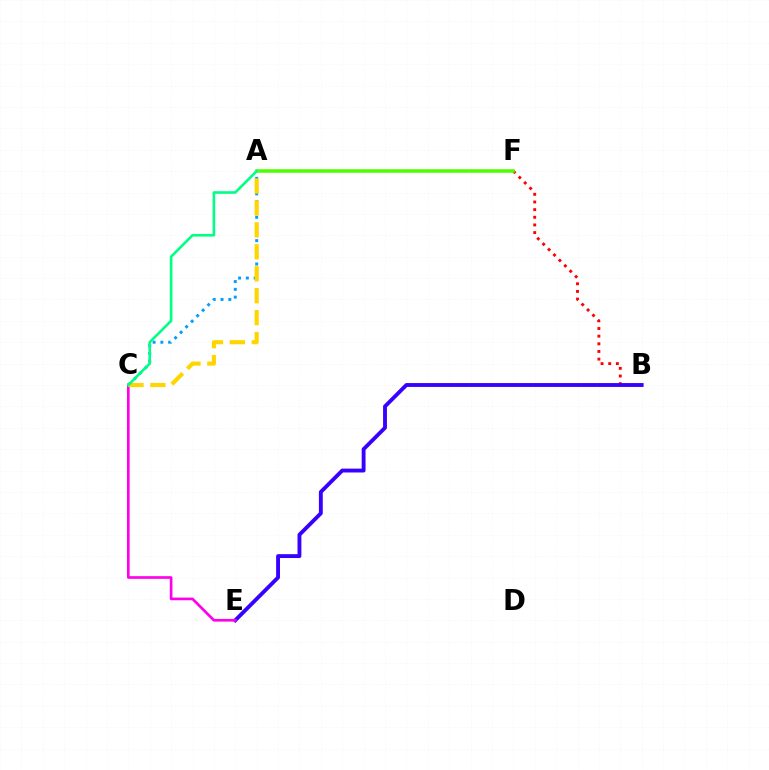{('B', 'F'): [{'color': '#ff0000', 'line_style': 'dotted', 'thickness': 2.08}], ('A', 'C'): [{'color': '#009eff', 'line_style': 'dotted', 'thickness': 2.12}, {'color': '#ffd500', 'line_style': 'dashed', 'thickness': 2.98}, {'color': '#00ff86', 'line_style': 'solid', 'thickness': 1.89}], ('A', 'F'): [{'color': '#4fff00', 'line_style': 'solid', 'thickness': 2.54}], ('B', 'E'): [{'color': '#3700ff', 'line_style': 'solid', 'thickness': 2.78}], ('C', 'E'): [{'color': '#ff00ed', 'line_style': 'solid', 'thickness': 1.92}]}